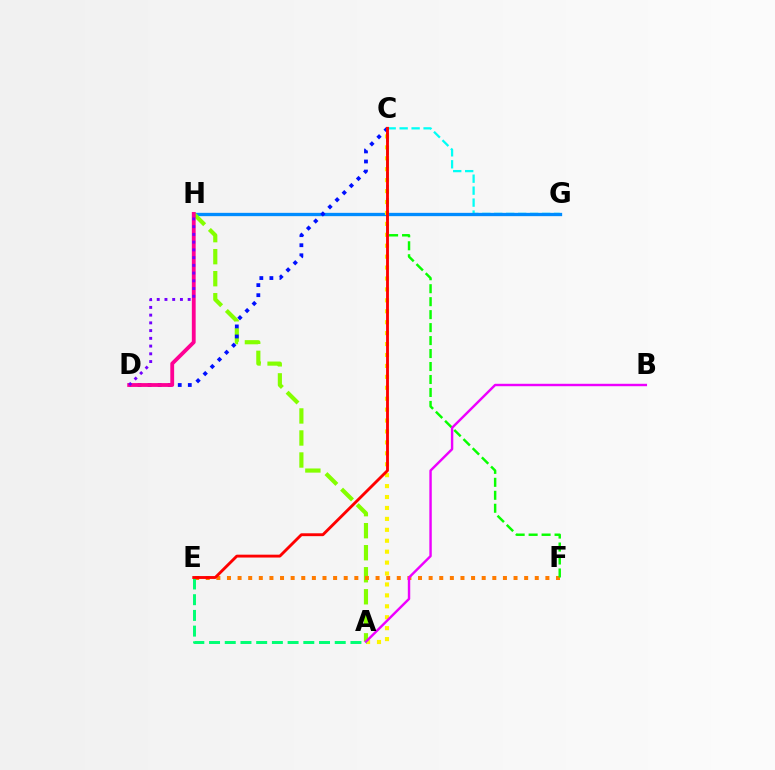{('C', 'G'): [{'color': '#00fff6', 'line_style': 'dashed', 'thickness': 1.63}], ('G', 'H'): [{'color': '#008cff', 'line_style': 'solid', 'thickness': 2.39}], ('A', 'H'): [{'color': '#84ff00', 'line_style': 'dashed', 'thickness': 2.99}], ('E', 'F'): [{'color': '#ff7c00', 'line_style': 'dotted', 'thickness': 2.88}], ('C', 'D'): [{'color': '#0010ff', 'line_style': 'dotted', 'thickness': 2.73}], ('D', 'H'): [{'color': '#ff0094', 'line_style': 'solid', 'thickness': 2.75}, {'color': '#7200ff', 'line_style': 'dotted', 'thickness': 2.1}], ('A', 'C'): [{'color': '#fcf500', 'line_style': 'dotted', 'thickness': 2.97}], ('C', 'F'): [{'color': '#08ff00', 'line_style': 'dashed', 'thickness': 1.76}], ('A', 'B'): [{'color': '#ee00ff', 'line_style': 'solid', 'thickness': 1.74}], ('A', 'E'): [{'color': '#00ff74', 'line_style': 'dashed', 'thickness': 2.13}], ('C', 'E'): [{'color': '#ff0000', 'line_style': 'solid', 'thickness': 2.07}]}